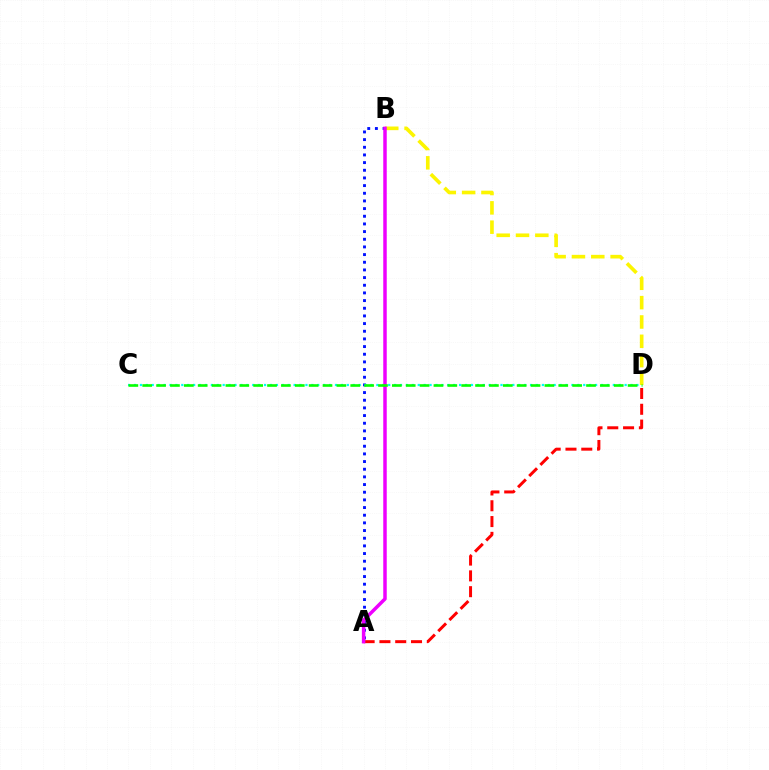{('B', 'D'): [{'color': '#fcf500', 'line_style': 'dashed', 'thickness': 2.63}], ('A', 'B'): [{'color': '#0010ff', 'line_style': 'dotted', 'thickness': 2.08}, {'color': '#ee00ff', 'line_style': 'solid', 'thickness': 2.51}], ('C', 'D'): [{'color': '#00fff6', 'line_style': 'dotted', 'thickness': 1.61}, {'color': '#08ff00', 'line_style': 'dashed', 'thickness': 1.88}], ('A', 'D'): [{'color': '#ff0000', 'line_style': 'dashed', 'thickness': 2.15}]}